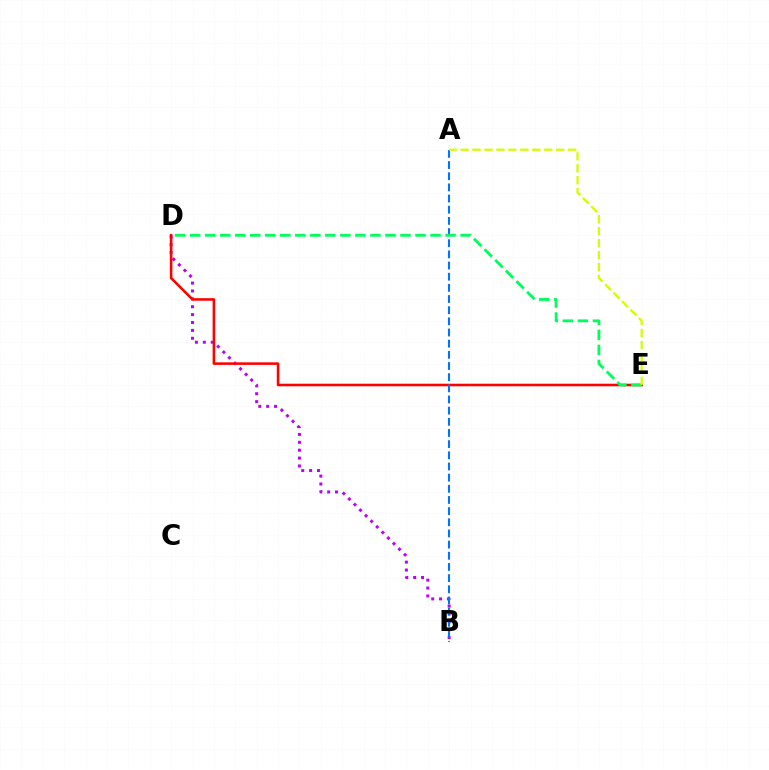{('B', 'D'): [{'color': '#b900ff', 'line_style': 'dotted', 'thickness': 2.14}], ('D', 'E'): [{'color': '#ff0000', 'line_style': 'solid', 'thickness': 1.85}, {'color': '#00ff5c', 'line_style': 'dashed', 'thickness': 2.04}], ('A', 'B'): [{'color': '#0074ff', 'line_style': 'dashed', 'thickness': 1.52}], ('A', 'E'): [{'color': '#d1ff00', 'line_style': 'dashed', 'thickness': 1.62}]}